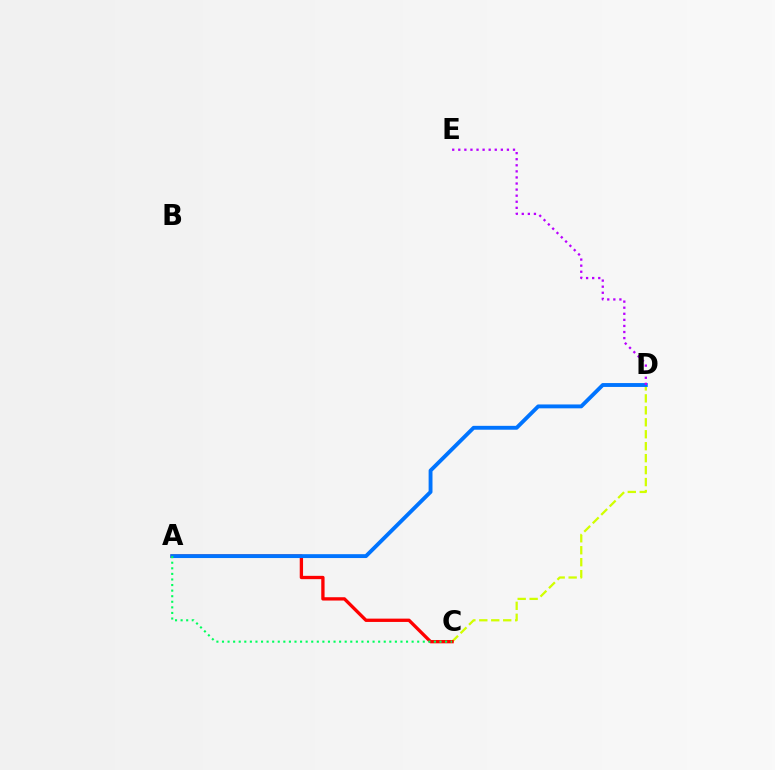{('C', 'D'): [{'color': '#d1ff00', 'line_style': 'dashed', 'thickness': 1.62}], ('A', 'C'): [{'color': '#ff0000', 'line_style': 'solid', 'thickness': 2.39}, {'color': '#00ff5c', 'line_style': 'dotted', 'thickness': 1.52}], ('A', 'D'): [{'color': '#0074ff', 'line_style': 'solid', 'thickness': 2.79}], ('D', 'E'): [{'color': '#b900ff', 'line_style': 'dotted', 'thickness': 1.65}]}